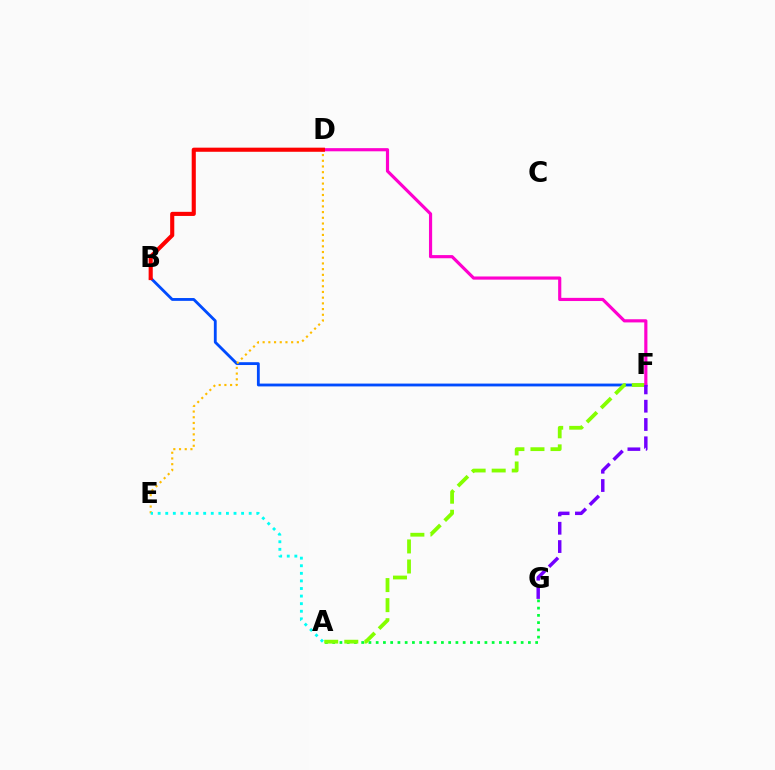{('B', 'F'): [{'color': '#004bff', 'line_style': 'solid', 'thickness': 2.03}], ('A', 'G'): [{'color': '#00ff39', 'line_style': 'dotted', 'thickness': 1.97}], ('A', 'F'): [{'color': '#84ff00', 'line_style': 'dashed', 'thickness': 2.72}], ('D', 'E'): [{'color': '#ffbd00', 'line_style': 'dotted', 'thickness': 1.55}], ('A', 'E'): [{'color': '#00fff6', 'line_style': 'dotted', 'thickness': 2.06}], ('D', 'F'): [{'color': '#ff00cf', 'line_style': 'solid', 'thickness': 2.28}], ('B', 'D'): [{'color': '#ff0000', 'line_style': 'solid', 'thickness': 2.96}], ('F', 'G'): [{'color': '#7200ff', 'line_style': 'dashed', 'thickness': 2.49}]}